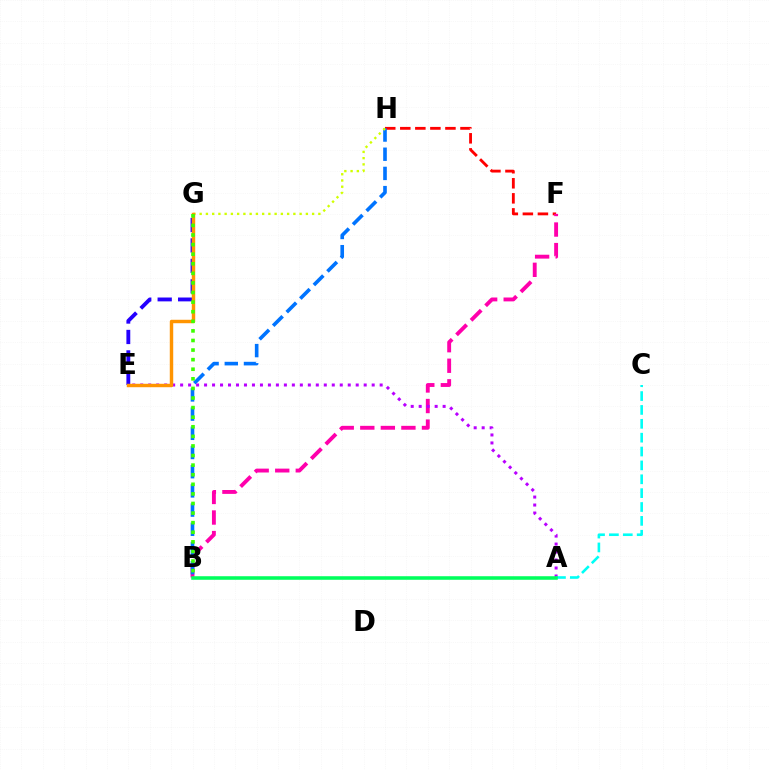{('F', 'H'): [{'color': '#ff0000', 'line_style': 'dashed', 'thickness': 2.04}], ('B', 'F'): [{'color': '#ff00ac', 'line_style': 'dashed', 'thickness': 2.79}], ('B', 'H'): [{'color': '#0074ff', 'line_style': 'dashed', 'thickness': 2.61}], ('E', 'G'): [{'color': '#2500ff', 'line_style': 'dashed', 'thickness': 2.78}, {'color': '#ff9400', 'line_style': 'solid', 'thickness': 2.47}], ('A', 'E'): [{'color': '#b900ff', 'line_style': 'dotted', 'thickness': 2.17}], ('G', 'H'): [{'color': '#d1ff00', 'line_style': 'dotted', 'thickness': 1.7}], ('A', 'C'): [{'color': '#00fff6', 'line_style': 'dashed', 'thickness': 1.88}], ('B', 'G'): [{'color': '#3dff00', 'line_style': 'dotted', 'thickness': 2.61}], ('A', 'B'): [{'color': '#00ff5c', 'line_style': 'solid', 'thickness': 2.56}]}